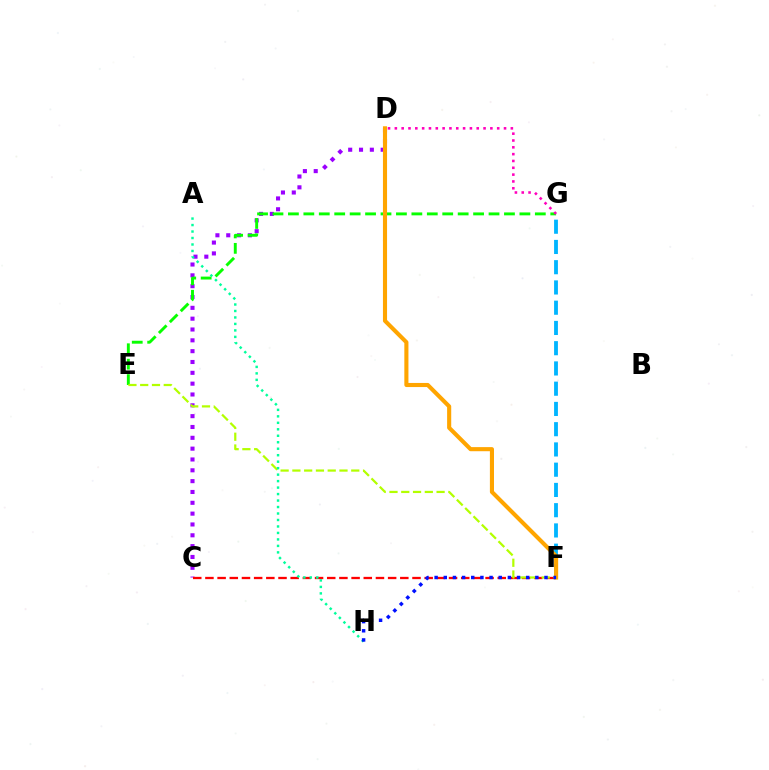{('C', 'D'): [{'color': '#9b00ff', 'line_style': 'dotted', 'thickness': 2.94}], ('E', 'G'): [{'color': '#08ff00', 'line_style': 'dashed', 'thickness': 2.1}], ('D', 'G'): [{'color': '#ff00bd', 'line_style': 'dotted', 'thickness': 1.85}], ('F', 'G'): [{'color': '#00b5ff', 'line_style': 'dashed', 'thickness': 2.75}], ('C', 'F'): [{'color': '#ff0000', 'line_style': 'dashed', 'thickness': 1.65}], ('D', 'F'): [{'color': '#ffa500', 'line_style': 'solid', 'thickness': 2.96}], ('E', 'F'): [{'color': '#b3ff00', 'line_style': 'dashed', 'thickness': 1.6}], ('A', 'H'): [{'color': '#00ff9d', 'line_style': 'dotted', 'thickness': 1.76}], ('F', 'H'): [{'color': '#0010ff', 'line_style': 'dotted', 'thickness': 2.49}]}